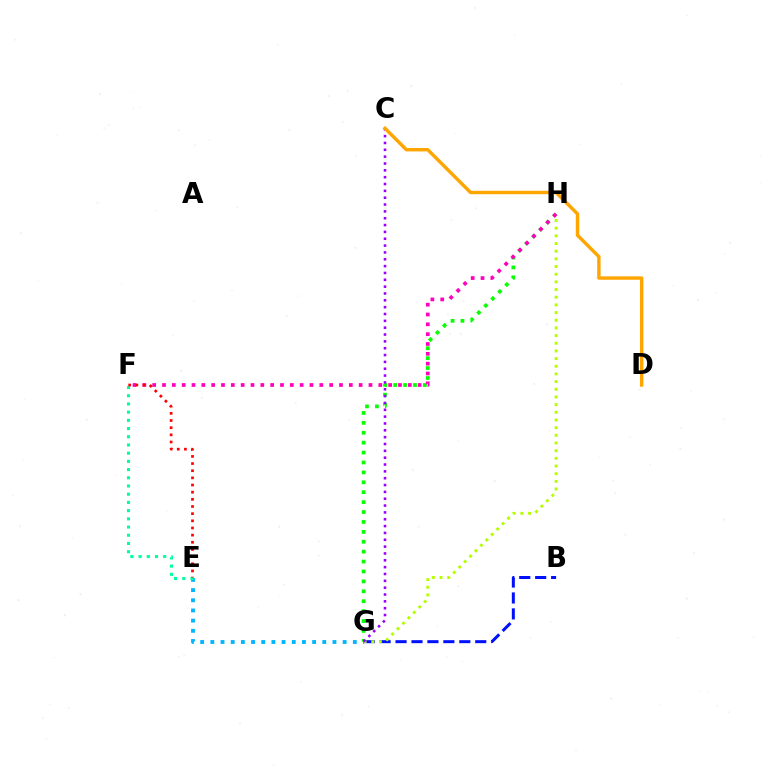{('G', 'H'): [{'color': '#08ff00', 'line_style': 'dotted', 'thickness': 2.69}, {'color': '#b3ff00', 'line_style': 'dotted', 'thickness': 2.08}], ('B', 'G'): [{'color': '#0010ff', 'line_style': 'dashed', 'thickness': 2.17}], ('E', 'G'): [{'color': '#00b5ff', 'line_style': 'dotted', 'thickness': 2.77}], ('C', 'G'): [{'color': '#9b00ff', 'line_style': 'dotted', 'thickness': 1.86}], ('F', 'H'): [{'color': '#ff00bd', 'line_style': 'dotted', 'thickness': 2.67}], ('E', 'F'): [{'color': '#00ff9d', 'line_style': 'dotted', 'thickness': 2.23}, {'color': '#ff0000', 'line_style': 'dotted', 'thickness': 1.94}], ('C', 'D'): [{'color': '#ffa500', 'line_style': 'solid', 'thickness': 2.45}]}